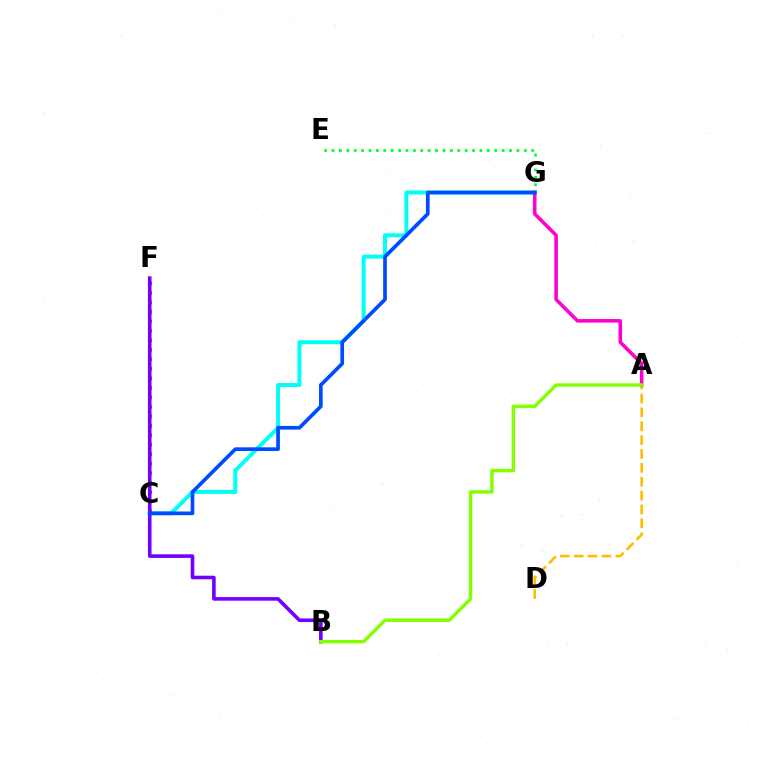{('E', 'G'): [{'color': '#00ff39', 'line_style': 'dotted', 'thickness': 2.01}], ('C', 'F'): [{'color': '#ff0000', 'line_style': 'dotted', 'thickness': 2.58}], ('A', 'D'): [{'color': '#ffbd00', 'line_style': 'dashed', 'thickness': 1.88}], ('C', 'G'): [{'color': '#00fff6', 'line_style': 'solid', 'thickness': 2.86}, {'color': '#004bff', 'line_style': 'solid', 'thickness': 2.65}], ('A', 'G'): [{'color': '#ff00cf', 'line_style': 'solid', 'thickness': 2.56}], ('B', 'F'): [{'color': '#7200ff', 'line_style': 'solid', 'thickness': 2.59}], ('A', 'B'): [{'color': '#84ff00', 'line_style': 'solid', 'thickness': 2.46}]}